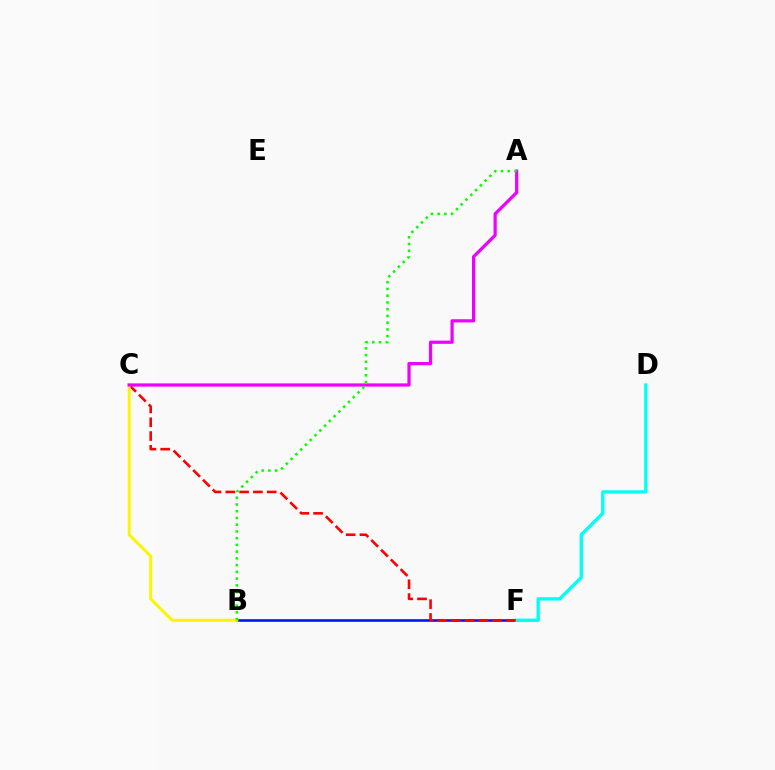{('B', 'F'): [{'color': '#0010ff', 'line_style': 'solid', 'thickness': 1.86}], ('D', 'F'): [{'color': '#00fff6', 'line_style': 'solid', 'thickness': 2.4}], ('C', 'F'): [{'color': '#ff0000', 'line_style': 'dashed', 'thickness': 1.87}], ('B', 'C'): [{'color': '#fcf500', 'line_style': 'solid', 'thickness': 2.14}], ('A', 'C'): [{'color': '#ee00ff', 'line_style': 'solid', 'thickness': 2.32}], ('A', 'B'): [{'color': '#08ff00', 'line_style': 'dotted', 'thickness': 1.83}]}